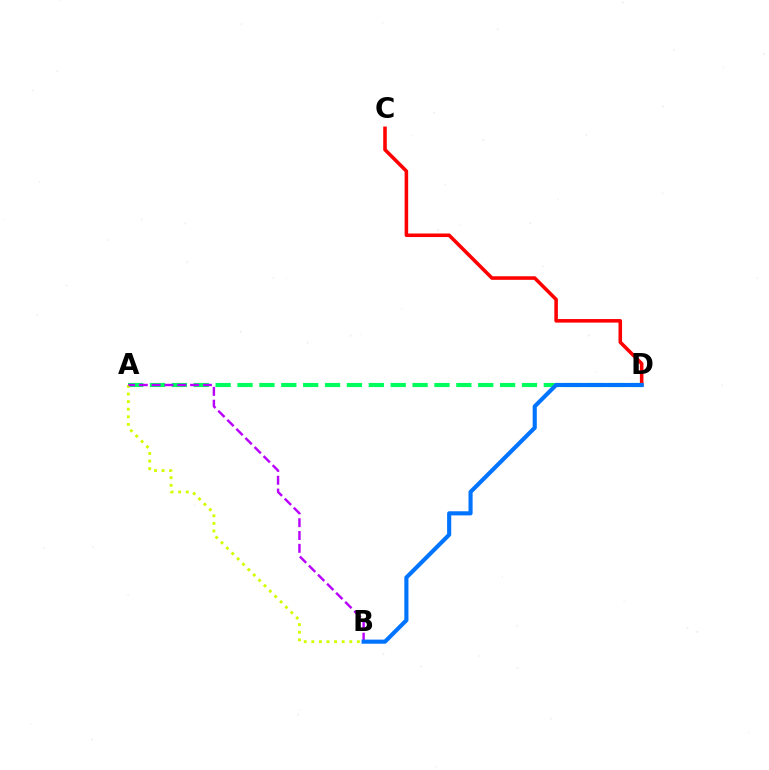{('C', 'D'): [{'color': '#ff0000', 'line_style': 'solid', 'thickness': 2.56}], ('A', 'D'): [{'color': '#00ff5c', 'line_style': 'dashed', 'thickness': 2.97}], ('A', 'B'): [{'color': '#d1ff00', 'line_style': 'dotted', 'thickness': 2.06}, {'color': '#b900ff', 'line_style': 'dashed', 'thickness': 1.74}], ('B', 'D'): [{'color': '#0074ff', 'line_style': 'solid', 'thickness': 2.96}]}